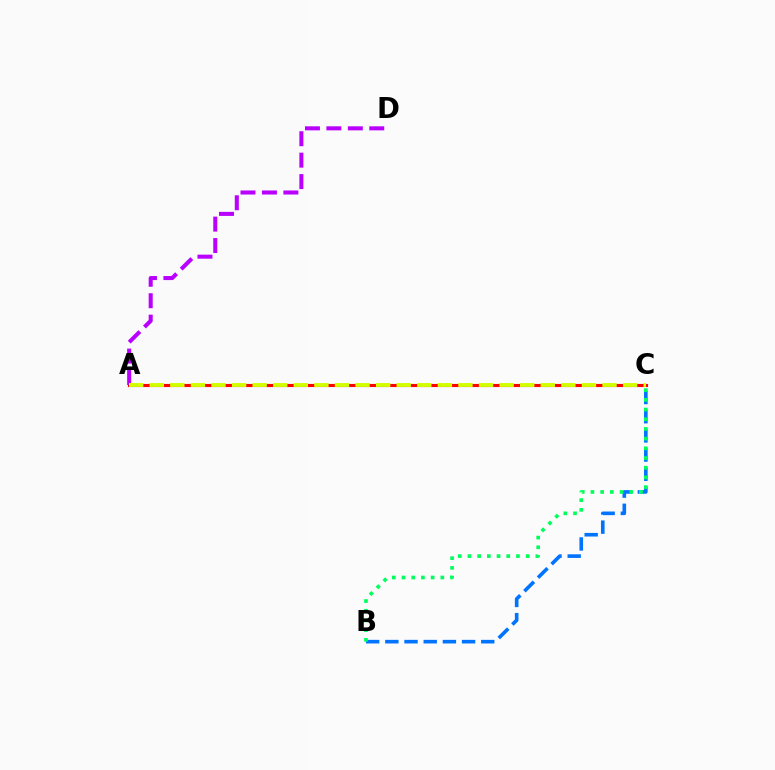{('B', 'C'): [{'color': '#0074ff', 'line_style': 'dashed', 'thickness': 2.61}, {'color': '#00ff5c', 'line_style': 'dotted', 'thickness': 2.64}], ('A', 'C'): [{'color': '#ff0000', 'line_style': 'solid', 'thickness': 2.24}, {'color': '#d1ff00', 'line_style': 'dashed', 'thickness': 2.8}], ('A', 'D'): [{'color': '#b900ff', 'line_style': 'dashed', 'thickness': 2.91}]}